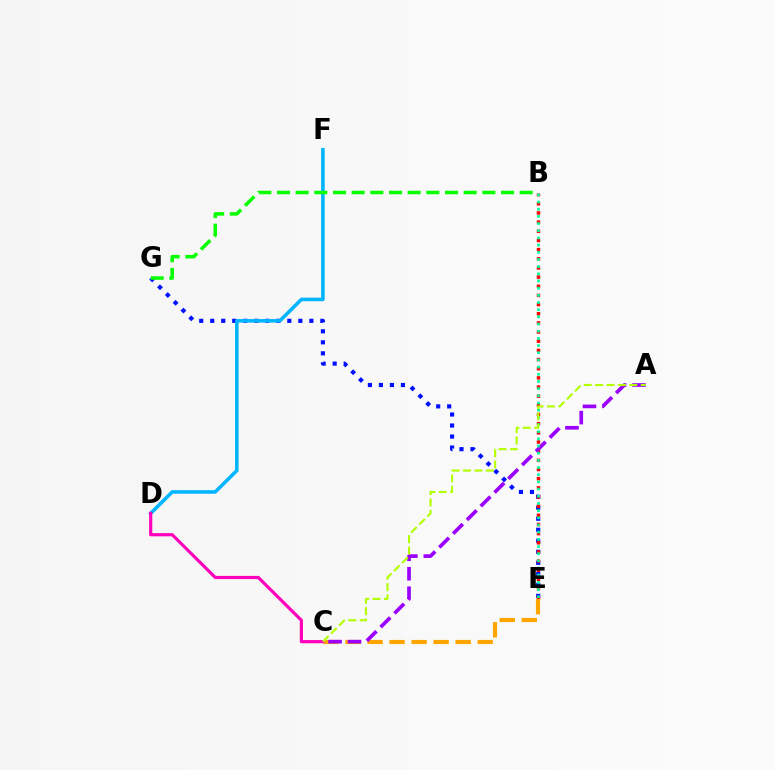{('E', 'G'): [{'color': '#0010ff', 'line_style': 'dotted', 'thickness': 2.99}], ('D', 'F'): [{'color': '#00b5ff', 'line_style': 'solid', 'thickness': 2.56}], ('B', 'E'): [{'color': '#ff0000', 'line_style': 'dotted', 'thickness': 2.49}, {'color': '#00ff9d', 'line_style': 'dotted', 'thickness': 1.95}], ('C', 'E'): [{'color': '#ffa500', 'line_style': 'dashed', 'thickness': 2.99}], ('A', 'C'): [{'color': '#9b00ff', 'line_style': 'dashed', 'thickness': 2.64}, {'color': '#b3ff00', 'line_style': 'dashed', 'thickness': 1.55}], ('C', 'D'): [{'color': '#ff00bd', 'line_style': 'solid', 'thickness': 2.28}], ('B', 'G'): [{'color': '#08ff00', 'line_style': 'dashed', 'thickness': 2.54}]}